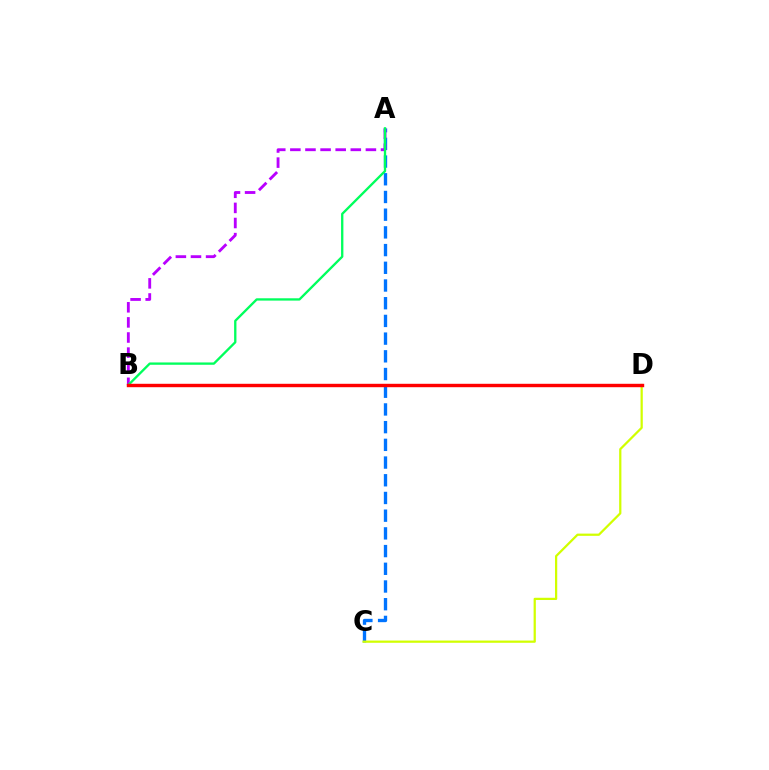{('A', 'C'): [{'color': '#0074ff', 'line_style': 'dashed', 'thickness': 2.41}], ('A', 'B'): [{'color': '#b900ff', 'line_style': 'dashed', 'thickness': 2.05}, {'color': '#00ff5c', 'line_style': 'solid', 'thickness': 1.67}], ('C', 'D'): [{'color': '#d1ff00', 'line_style': 'solid', 'thickness': 1.61}], ('B', 'D'): [{'color': '#ff0000', 'line_style': 'solid', 'thickness': 2.46}]}